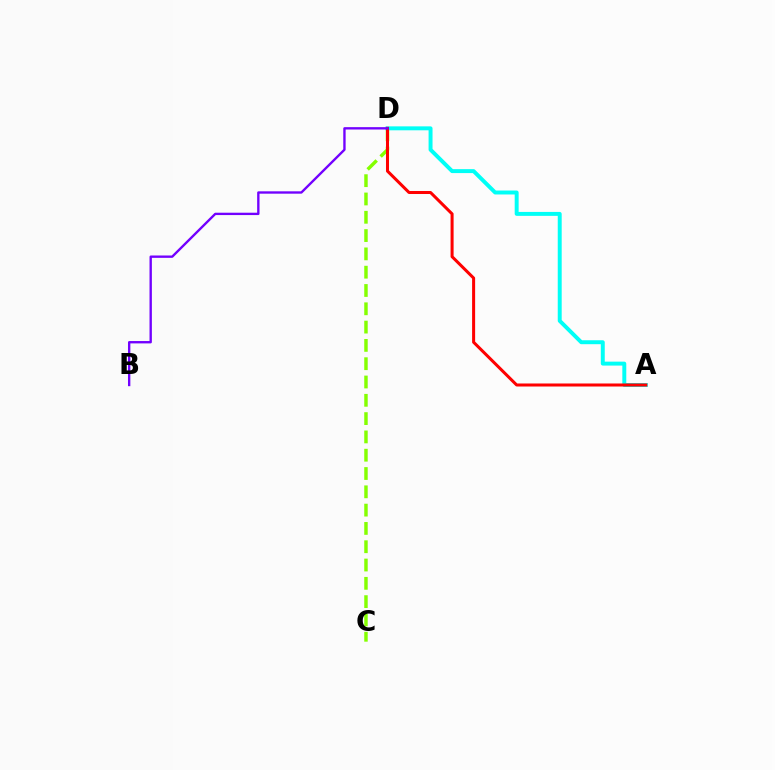{('C', 'D'): [{'color': '#84ff00', 'line_style': 'dashed', 'thickness': 2.49}], ('A', 'D'): [{'color': '#00fff6', 'line_style': 'solid', 'thickness': 2.84}, {'color': '#ff0000', 'line_style': 'solid', 'thickness': 2.18}], ('B', 'D'): [{'color': '#7200ff', 'line_style': 'solid', 'thickness': 1.7}]}